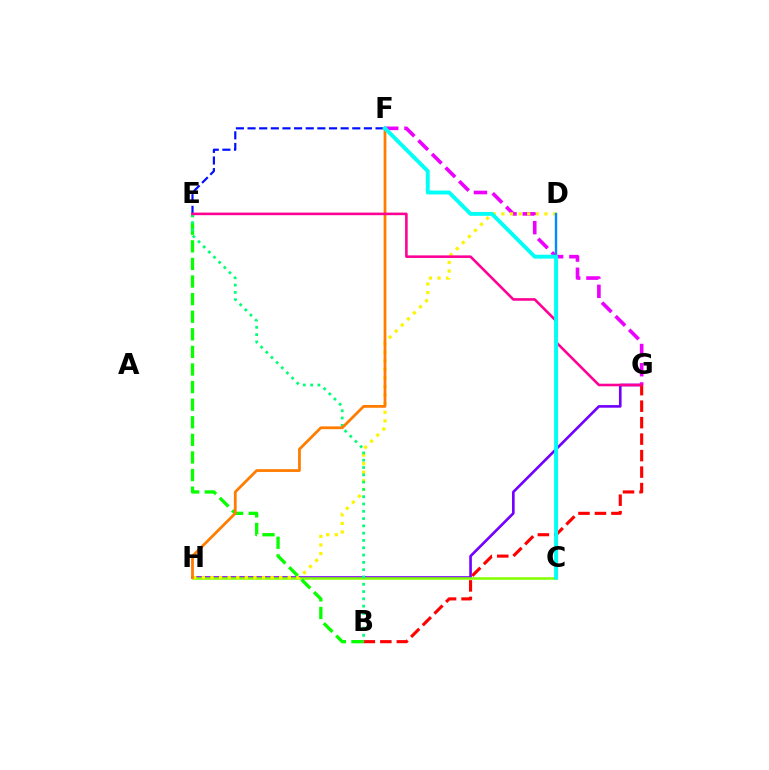{('G', 'H'): [{'color': '#7200ff', 'line_style': 'solid', 'thickness': 1.9}], ('C', 'H'): [{'color': '#84ff00', 'line_style': 'solid', 'thickness': 1.83}], ('B', 'E'): [{'color': '#08ff00', 'line_style': 'dashed', 'thickness': 2.39}, {'color': '#00ff74', 'line_style': 'dotted', 'thickness': 1.98}], ('F', 'G'): [{'color': '#ee00ff', 'line_style': 'dashed', 'thickness': 2.61}], ('D', 'H'): [{'color': '#fcf500', 'line_style': 'dotted', 'thickness': 2.33}], ('B', 'G'): [{'color': '#ff0000', 'line_style': 'dashed', 'thickness': 2.24}], ('C', 'D'): [{'color': '#008cff', 'line_style': 'solid', 'thickness': 1.72}], ('E', 'F'): [{'color': '#0010ff', 'line_style': 'dashed', 'thickness': 1.58}], ('F', 'H'): [{'color': '#ff7c00', 'line_style': 'solid', 'thickness': 2.0}], ('E', 'G'): [{'color': '#ff0094', 'line_style': 'solid', 'thickness': 1.86}], ('C', 'F'): [{'color': '#00fff6', 'line_style': 'solid', 'thickness': 2.8}]}